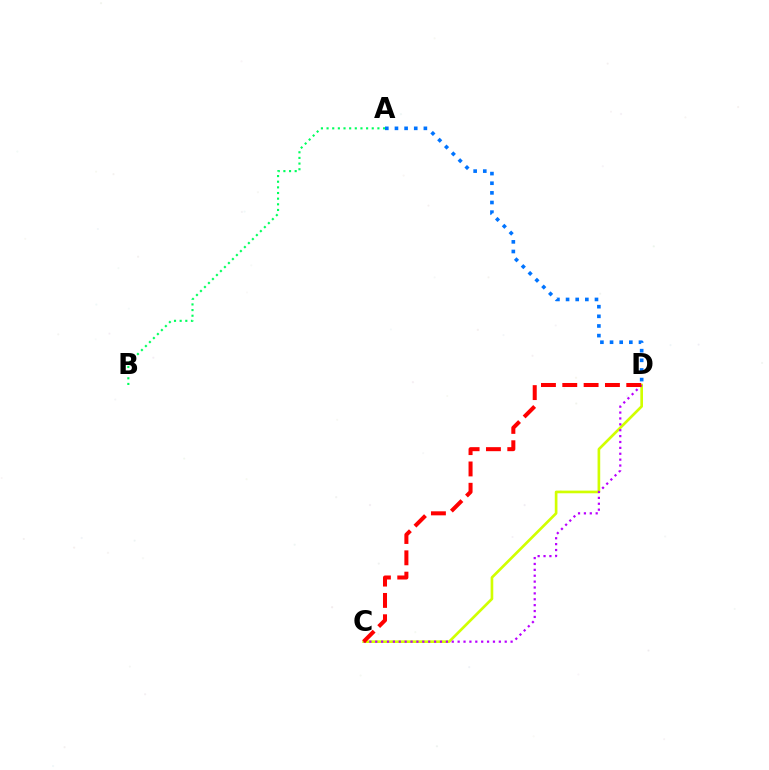{('C', 'D'): [{'color': '#d1ff00', 'line_style': 'solid', 'thickness': 1.92}, {'color': '#b900ff', 'line_style': 'dotted', 'thickness': 1.6}, {'color': '#ff0000', 'line_style': 'dashed', 'thickness': 2.9}], ('A', 'D'): [{'color': '#0074ff', 'line_style': 'dotted', 'thickness': 2.62}], ('A', 'B'): [{'color': '#00ff5c', 'line_style': 'dotted', 'thickness': 1.53}]}